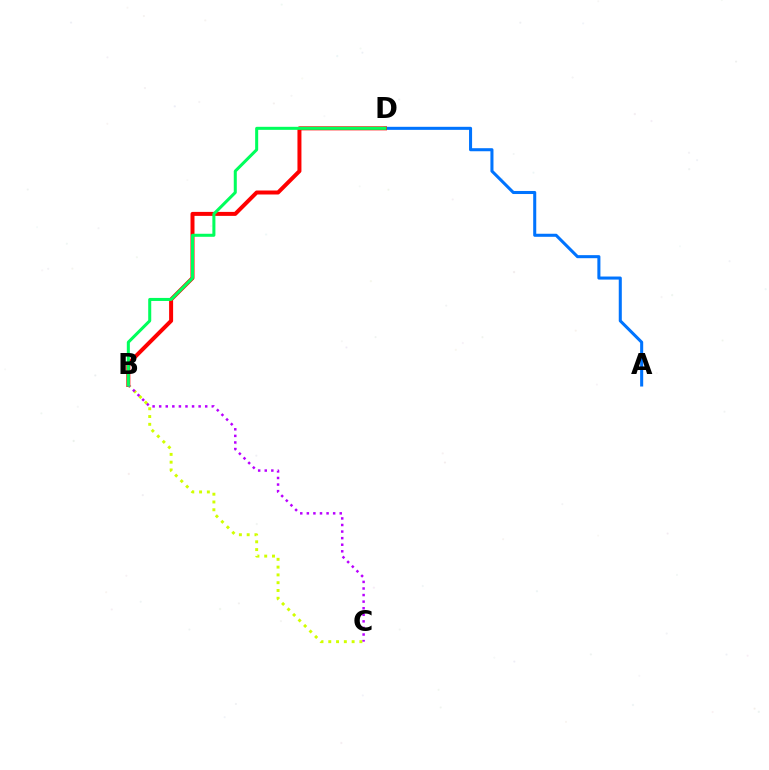{('A', 'D'): [{'color': '#0074ff', 'line_style': 'solid', 'thickness': 2.2}], ('B', 'D'): [{'color': '#ff0000', 'line_style': 'solid', 'thickness': 2.87}, {'color': '#00ff5c', 'line_style': 'solid', 'thickness': 2.18}], ('B', 'C'): [{'color': '#d1ff00', 'line_style': 'dotted', 'thickness': 2.12}, {'color': '#b900ff', 'line_style': 'dotted', 'thickness': 1.79}]}